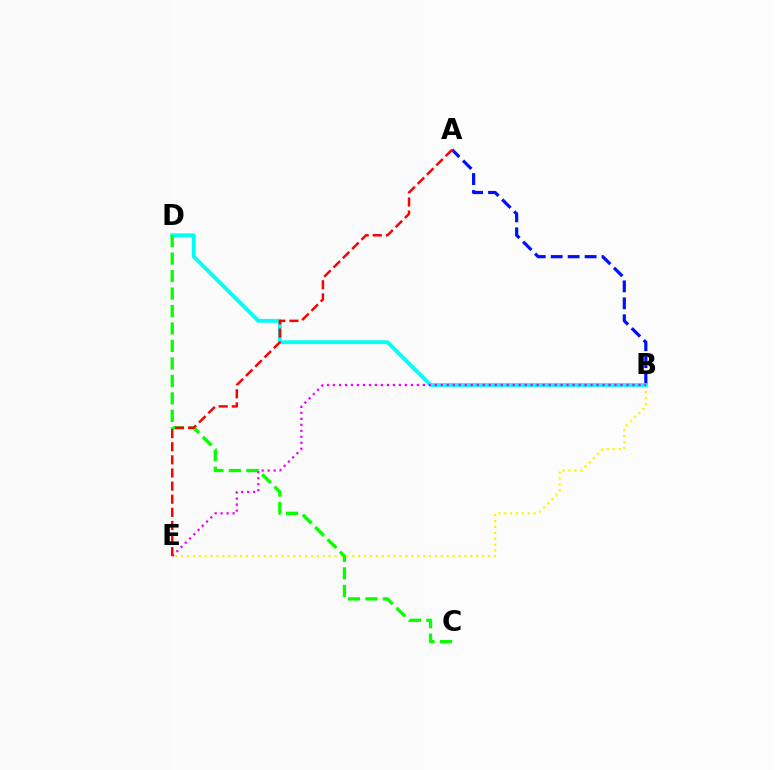{('A', 'B'): [{'color': '#0010ff', 'line_style': 'dashed', 'thickness': 2.3}], ('B', 'E'): [{'color': '#fcf500', 'line_style': 'dotted', 'thickness': 1.6}, {'color': '#ee00ff', 'line_style': 'dotted', 'thickness': 1.63}], ('B', 'D'): [{'color': '#00fff6', 'line_style': 'solid', 'thickness': 2.78}], ('C', 'D'): [{'color': '#08ff00', 'line_style': 'dashed', 'thickness': 2.37}], ('A', 'E'): [{'color': '#ff0000', 'line_style': 'dashed', 'thickness': 1.78}]}